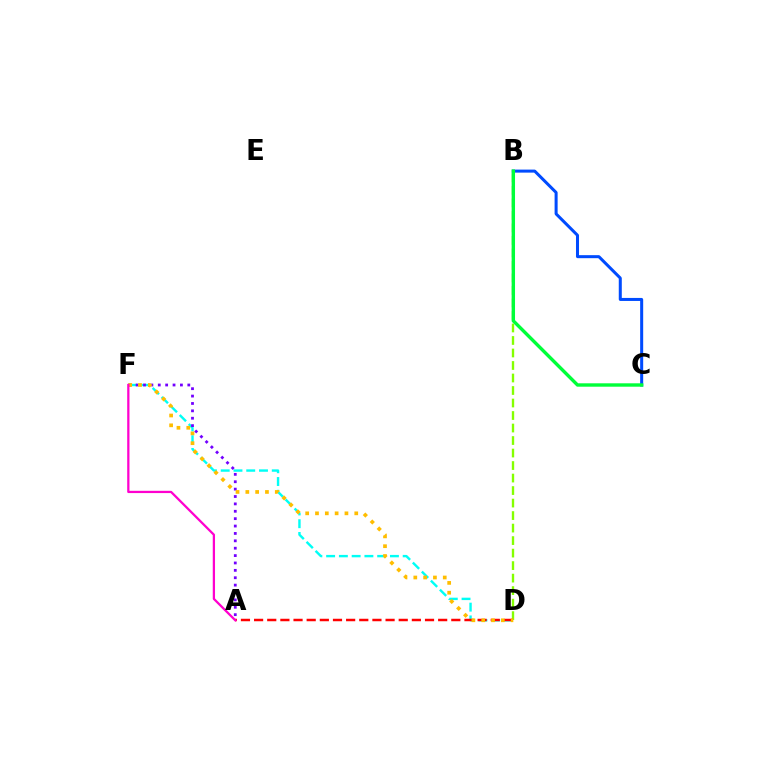{('D', 'F'): [{'color': '#00fff6', 'line_style': 'dashed', 'thickness': 1.73}, {'color': '#ffbd00', 'line_style': 'dotted', 'thickness': 2.67}], ('A', 'F'): [{'color': '#7200ff', 'line_style': 'dotted', 'thickness': 2.01}, {'color': '#ff00cf', 'line_style': 'solid', 'thickness': 1.63}], ('B', 'D'): [{'color': '#84ff00', 'line_style': 'dashed', 'thickness': 1.7}], ('A', 'D'): [{'color': '#ff0000', 'line_style': 'dashed', 'thickness': 1.79}], ('B', 'C'): [{'color': '#004bff', 'line_style': 'solid', 'thickness': 2.18}, {'color': '#00ff39', 'line_style': 'solid', 'thickness': 2.44}]}